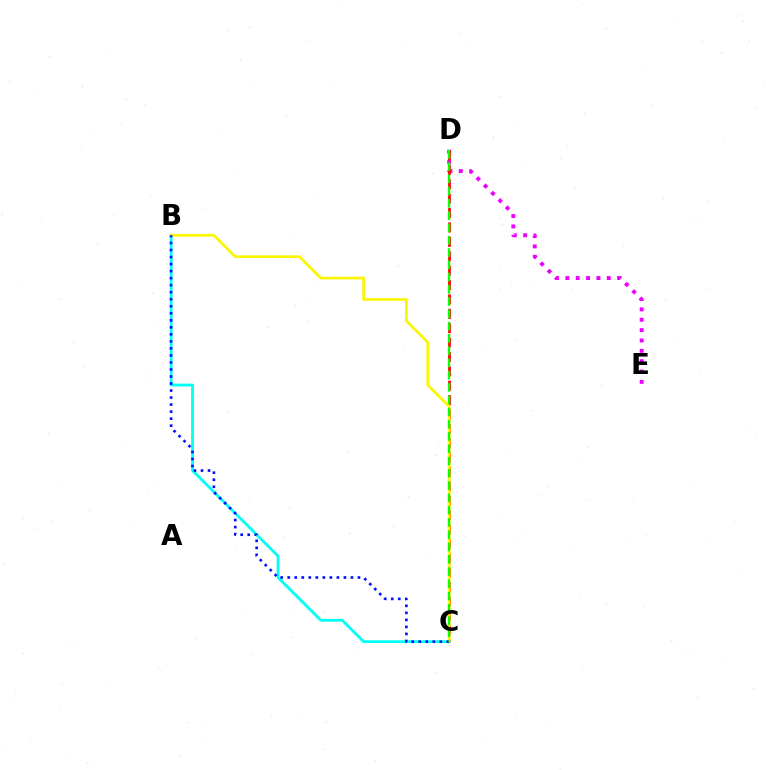{('D', 'E'): [{'color': '#ee00ff', 'line_style': 'dotted', 'thickness': 2.81}], ('C', 'D'): [{'color': '#ff0000', 'line_style': 'dashed', 'thickness': 1.95}, {'color': '#08ff00', 'line_style': 'dashed', 'thickness': 1.67}], ('B', 'C'): [{'color': '#00fff6', 'line_style': 'solid', 'thickness': 2.01}, {'color': '#fcf500', 'line_style': 'solid', 'thickness': 1.96}, {'color': '#0010ff', 'line_style': 'dotted', 'thickness': 1.91}]}